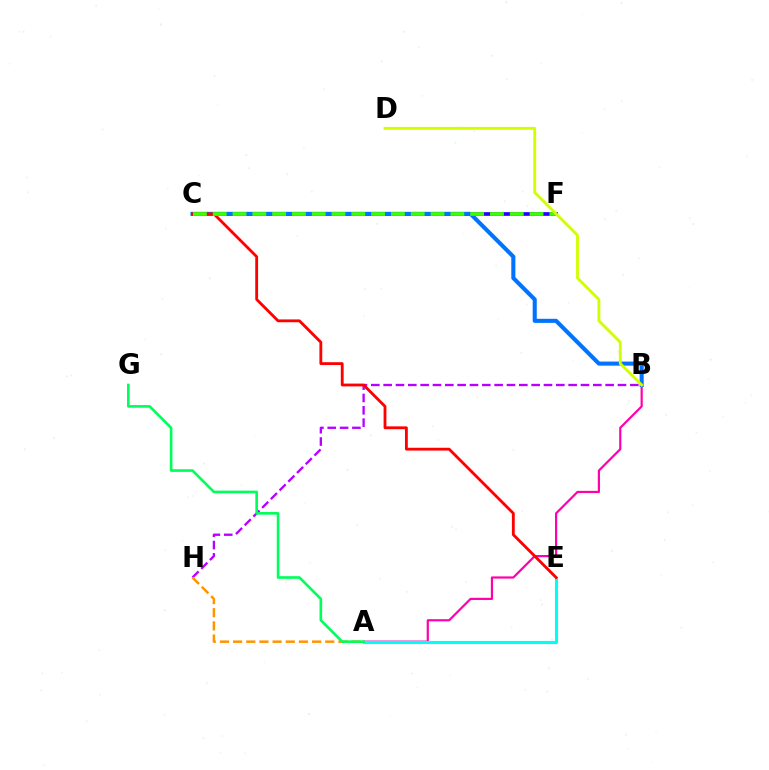{('B', 'H'): [{'color': '#b900ff', 'line_style': 'dashed', 'thickness': 1.68}], ('C', 'F'): [{'color': '#2500ff', 'line_style': 'solid', 'thickness': 2.66}, {'color': '#3dff00', 'line_style': 'dashed', 'thickness': 2.69}], ('A', 'B'): [{'color': '#ff00ac', 'line_style': 'solid', 'thickness': 1.57}], ('B', 'C'): [{'color': '#0074ff', 'line_style': 'solid', 'thickness': 2.94}], ('A', 'E'): [{'color': '#00fff6', 'line_style': 'solid', 'thickness': 2.23}], ('C', 'E'): [{'color': '#ff0000', 'line_style': 'solid', 'thickness': 2.04}], ('A', 'H'): [{'color': '#ff9400', 'line_style': 'dashed', 'thickness': 1.79}], ('B', 'D'): [{'color': '#d1ff00', 'line_style': 'solid', 'thickness': 2.05}], ('A', 'G'): [{'color': '#00ff5c', 'line_style': 'solid', 'thickness': 1.9}]}